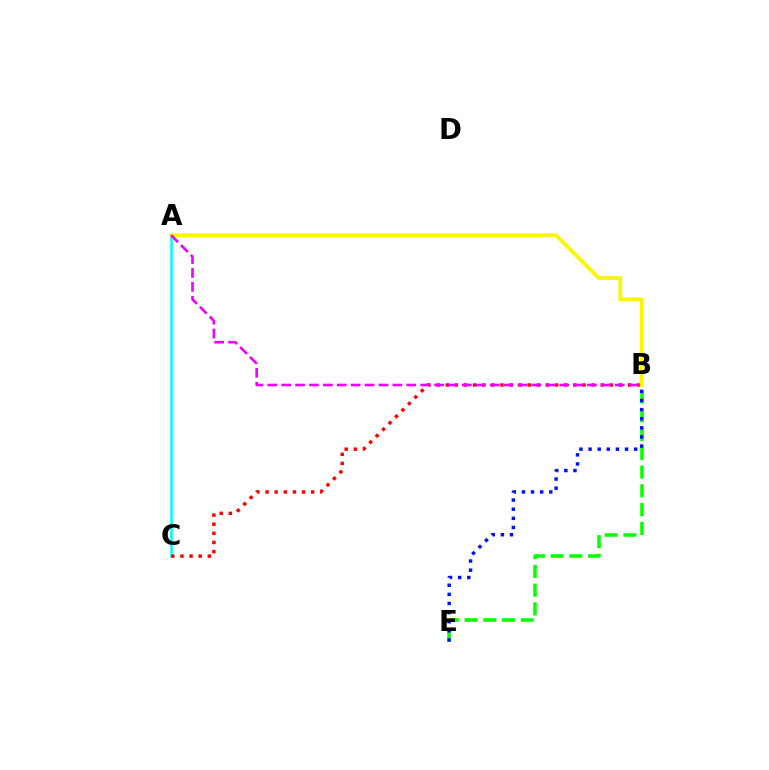{('A', 'C'): [{'color': '#00fff6', 'line_style': 'solid', 'thickness': 1.86}], ('B', 'C'): [{'color': '#ff0000', 'line_style': 'dotted', 'thickness': 2.48}], ('A', 'B'): [{'color': '#fcf500', 'line_style': 'solid', 'thickness': 2.72}, {'color': '#ee00ff', 'line_style': 'dashed', 'thickness': 1.89}], ('B', 'E'): [{'color': '#08ff00', 'line_style': 'dashed', 'thickness': 2.55}, {'color': '#0010ff', 'line_style': 'dotted', 'thickness': 2.48}]}